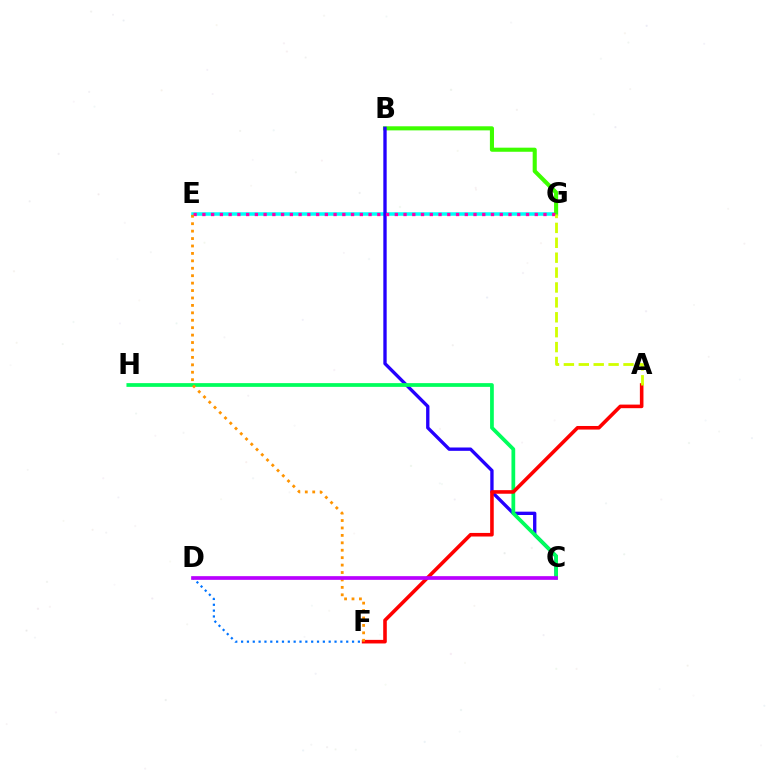{('E', 'G'): [{'color': '#00fff6', 'line_style': 'solid', 'thickness': 2.53}, {'color': '#ff00ac', 'line_style': 'dotted', 'thickness': 2.38}], ('B', 'G'): [{'color': '#3dff00', 'line_style': 'solid', 'thickness': 2.94}], ('B', 'C'): [{'color': '#2500ff', 'line_style': 'solid', 'thickness': 2.4}], ('C', 'H'): [{'color': '#00ff5c', 'line_style': 'solid', 'thickness': 2.69}], ('A', 'F'): [{'color': '#ff0000', 'line_style': 'solid', 'thickness': 2.58}], ('D', 'F'): [{'color': '#0074ff', 'line_style': 'dotted', 'thickness': 1.59}], ('E', 'F'): [{'color': '#ff9400', 'line_style': 'dotted', 'thickness': 2.02}], ('A', 'G'): [{'color': '#d1ff00', 'line_style': 'dashed', 'thickness': 2.02}], ('C', 'D'): [{'color': '#b900ff', 'line_style': 'solid', 'thickness': 2.66}]}